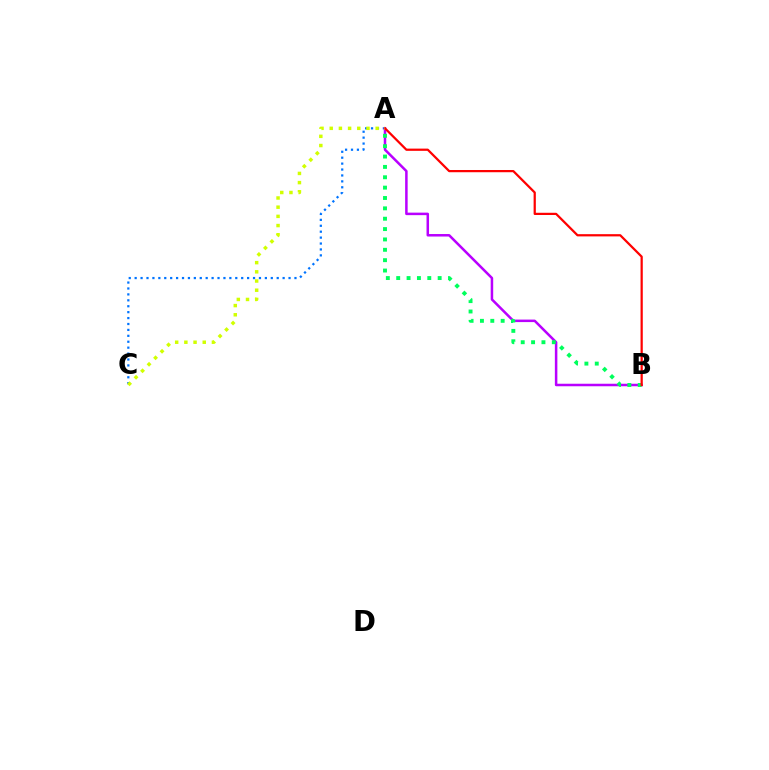{('A', 'C'): [{'color': '#0074ff', 'line_style': 'dotted', 'thickness': 1.61}, {'color': '#d1ff00', 'line_style': 'dotted', 'thickness': 2.5}], ('A', 'B'): [{'color': '#b900ff', 'line_style': 'solid', 'thickness': 1.81}, {'color': '#00ff5c', 'line_style': 'dotted', 'thickness': 2.82}, {'color': '#ff0000', 'line_style': 'solid', 'thickness': 1.61}]}